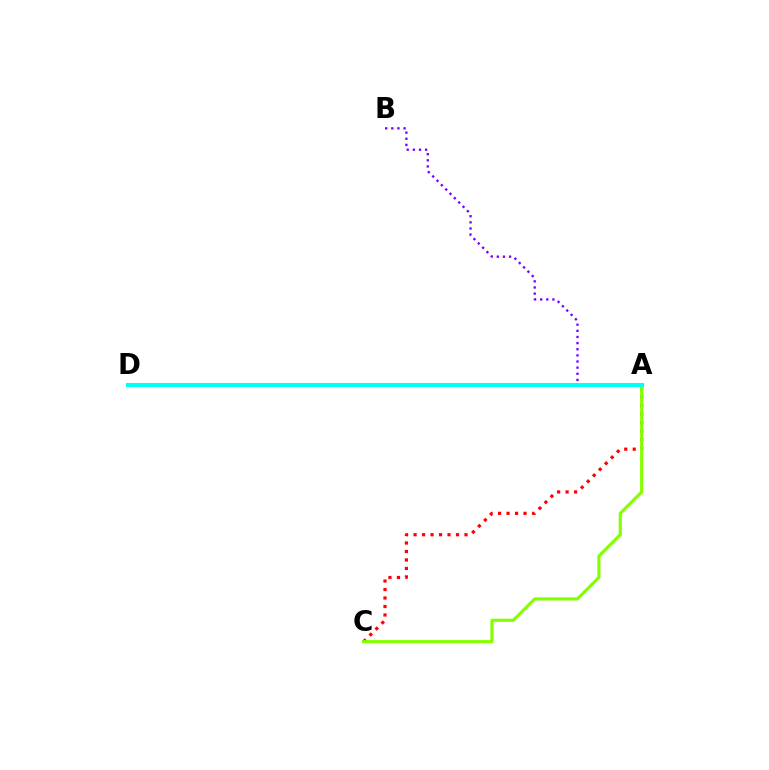{('A', 'C'): [{'color': '#ff0000', 'line_style': 'dotted', 'thickness': 2.31}, {'color': '#84ff00', 'line_style': 'solid', 'thickness': 2.27}], ('A', 'B'): [{'color': '#7200ff', 'line_style': 'dotted', 'thickness': 1.67}], ('A', 'D'): [{'color': '#00fff6', 'line_style': 'solid', 'thickness': 2.88}]}